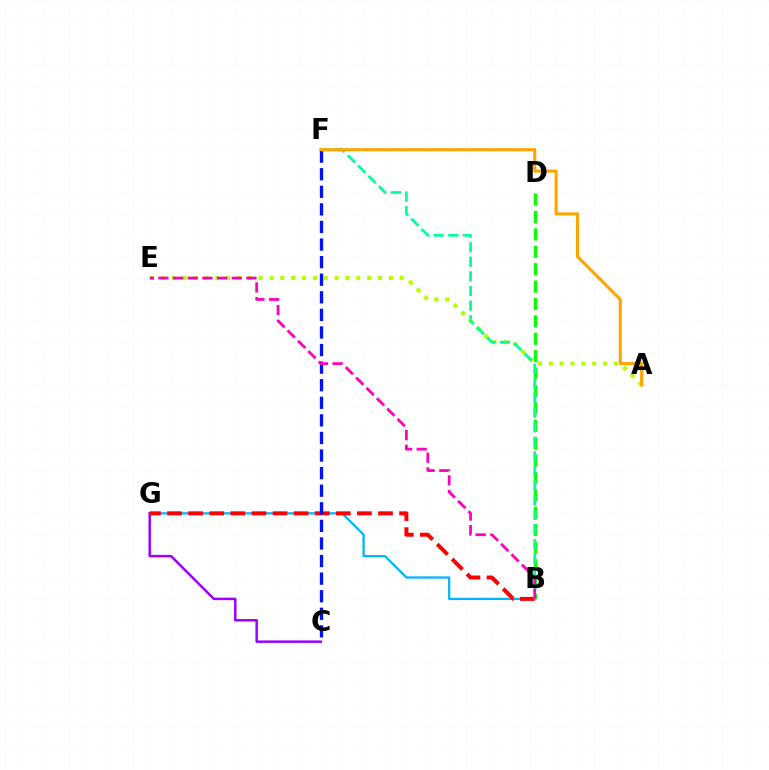{('B', 'G'): [{'color': '#00b5ff', 'line_style': 'solid', 'thickness': 1.63}, {'color': '#ff0000', 'line_style': 'dashed', 'thickness': 2.87}], ('A', 'E'): [{'color': '#b3ff00', 'line_style': 'dotted', 'thickness': 2.95}], ('C', 'G'): [{'color': '#9b00ff', 'line_style': 'solid', 'thickness': 1.79}], ('C', 'F'): [{'color': '#0010ff', 'line_style': 'dashed', 'thickness': 2.39}], ('B', 'D'): [{'color': '#08ff00', 'line_style': 'dashed', 'thickness': 2.36}], ('B', 'F'): [{'color': '#00ff9d', 'line_style': 'dashed', 'thickness': 1.98}], ('A', 'F'): [{'color': '#ffa500', 'line_style': 'solid', 'thickness': 2.25}], ('B', 'E'): [{'color': '#ff00bd', 'line_style': 'dashed', 'thickness': 1.99}]}